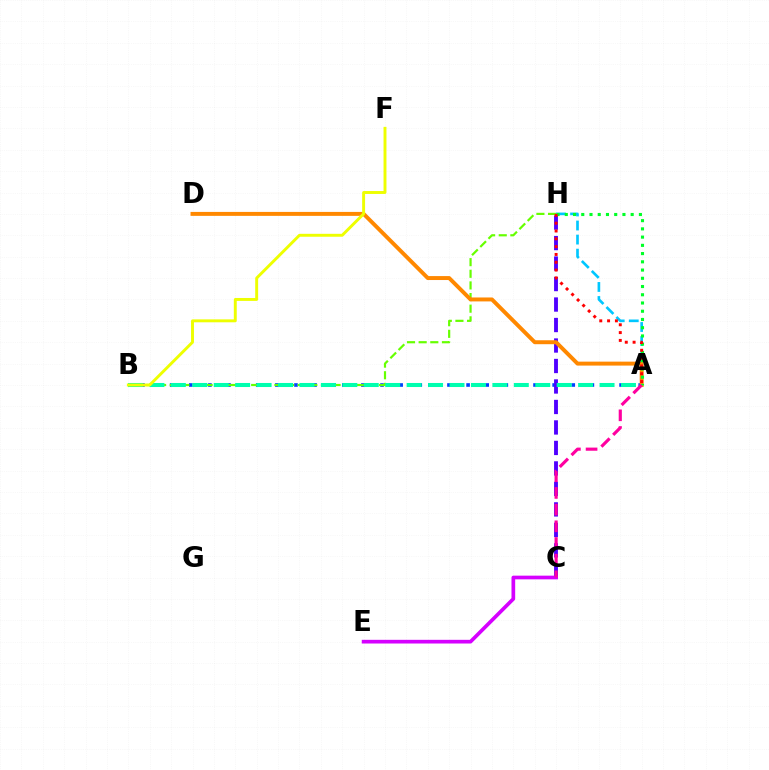{('A', 'B'): [{'color': '#003fff', 'line_style': 'dotted', 'thickness': 2.6}, {'color': '#00ffaf', 'line_style': 'dashed', 'thickness': 2.91}], ('A', 'H'): [{'color': '#00c7ff', 'line_style': 'dashed', 'thickness': 1.91}, {'color': '#00ff27', 'line_style': 'dotted', 'thickness': 2.24}, {'color': '#ff0000', 'line_style': 'dotted', 'thickness': 2.12}], ('C', 'H'): [{'color': '#4f00ff', 'line_style': 'dashed', 'thickness': 2.78}], ('B', 'H'): [{'color': '#66ff00', 'line_style': 'dashed', 'thickness': 1.58}], ('A', 'D'): [{'color': '#ff8800', 'line_style': 'solid', 'thickness': 2.84}], ('C', 'E'): [{'color': '#d600ff', 'line_style': 'solid', 'thickness': 2.66}], ('A', 'C'): [{'color': '#ff00a0', 'line_style': 'dashed', 'thickness': 2.27}], ('B', 'F'): [{'color': '#eeff00', 'line_style': 'solid', 'thickness': 2.11}]}